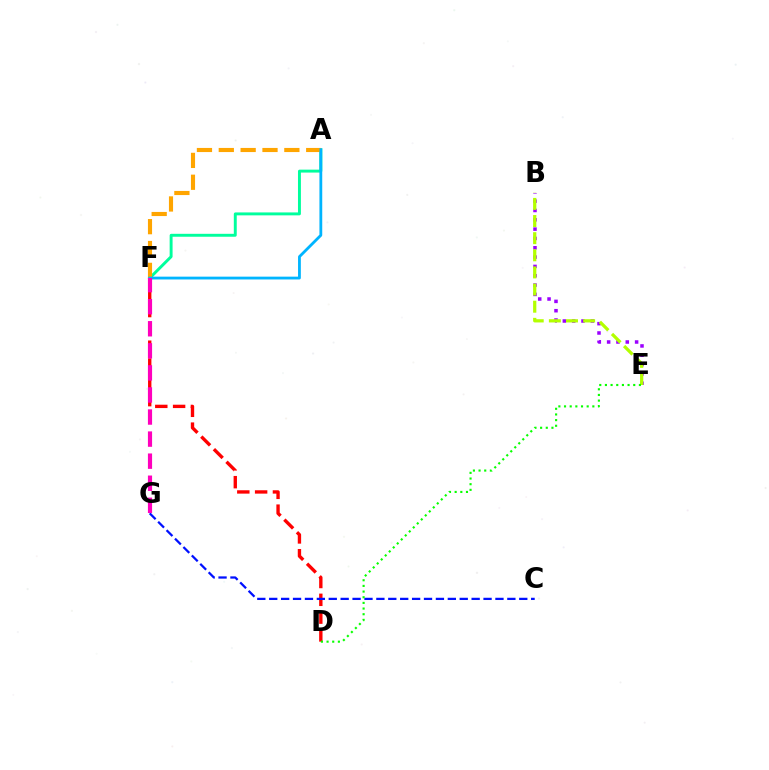{('A', 'F'): [{'color': '#00ff9d', 'line_style': 'solid', 'thickness': 2.11}, {'color': '#ffa500', 'line_style': 'dashed', 'thickness': 2.97}, {'color': '#00b5ff', 'line_style': 'solid', 'thickness': 2.02}], ('B', 'E'): [{'color': '#9b00ff', 'line_style': 'dotted', 'thickness': 2.53}, {'color': '#b3ff00', 'line_style': 'dashed', 'thickness': 2.33}], ('D', 'F'): [{'color': '#ff0000', 'line_style': 'dashed', 'thickness': 2.42}], ('C', 'G'): [{'color': '#0010ff', 'line_style': 'dashed', 'thickness': 1.62}], ('F', 'G'): [{'color': '#ff00bd', 'line_style': 'dashed', 'thickness': 3.0}], ('D', 'E'): [{'color': '#08ff00', 'line_style': 'dotted', 'thickness': 1.54}]}